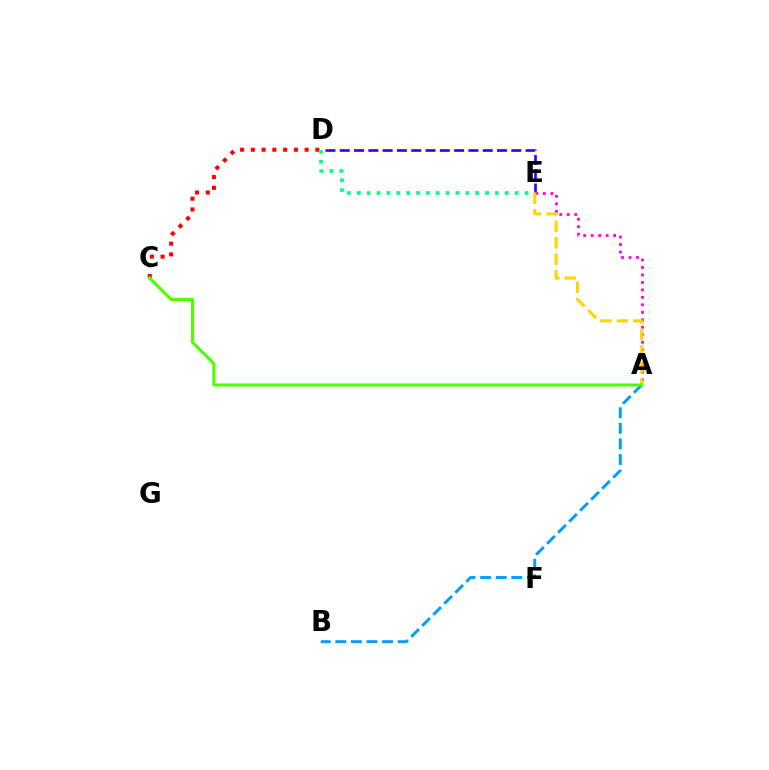{('D', 'E'): [{'color': '#3700ff', 'line_style': 'dashed', 'thickness': 1.94}, {'color': '#00ff86', 'line_style': 'dotted', 'thickness': 2.68}], ('C', 'D'): [{'color': '#ff0000', 'line_style': 'dotted', 'thickness': 2.92}], ('A', 'B'): [{'color': '#009eff', 'line_style': 'dashed', 'thickness': 2.12}], ('A', 'E'): [{'color': '#ff00ed', 'line_style': 'dotted', 'thickness': 2.03}, {'color': '#ffd500', 'line_style': 'dashed', 'thickness': 2.24}], ('A', 'C'): [{'color': '#4fff00', 'line_style': 'solid', 'thickness': 2.22}]}